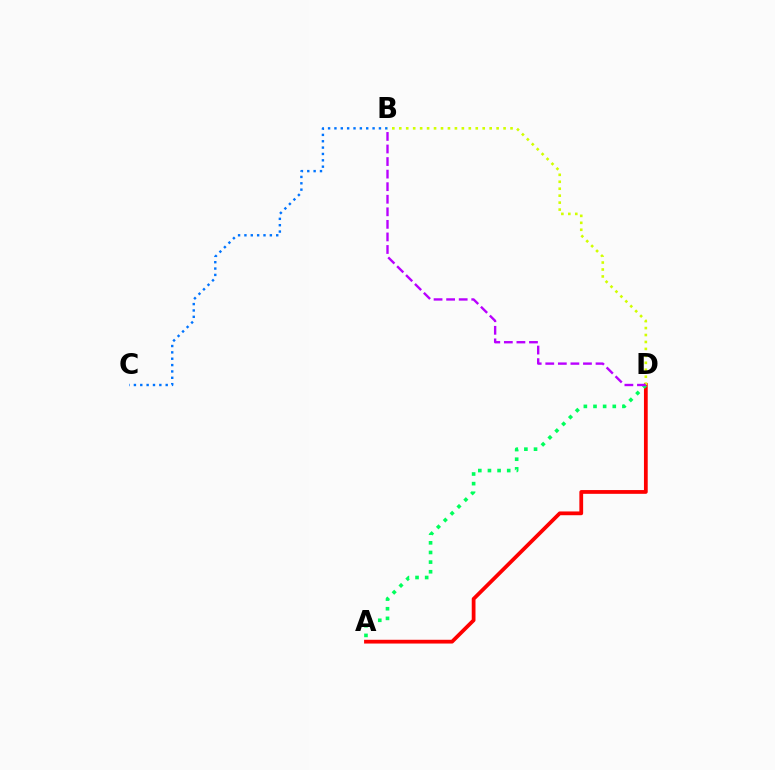{('A', 'D'): [{'color': '#ff0000', 'line_style': 'solid', 'thickness': 2.71}, {'color': '#00ff5c', 'line_style': 'dotted', 'thickness': 2.62}], ('B', 'C'): [{'color': '#0074ff', 'line_style': 'dotted', 'thickness': 1.73}], ('B', 'D'): [{'color': '#d1ff00', 'line_style': 'dotted', 'thickness': 1.89}, {'color': '#b900ff', 'line_style': 'dashed', 'thickness': 1.71}]}